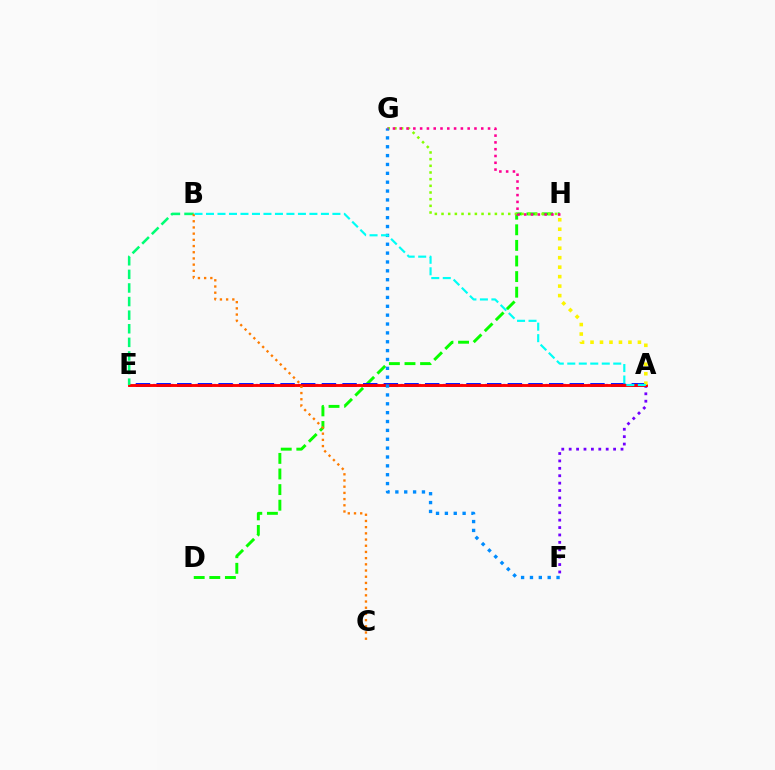{('A', 'E'): [{'color': '#ee00ff', 'line_style': 'dotted', 'thickness': 1.64}, {'color': '#0010ff', 'line_style': 'dashed', 'thickness': 2.81}, {'color': '#ff0000', 'line_style': 'solid', 'thickness': 2.07}], ('A', 'F'): [{'color': '#7200ff', 'line_style': 'dotted', 'thickness': 2.01}], ('D', 'H'): [{'color': '#08ff00', 'line_style': 'dashed', 'thickness': 2.12}], ('B', 'E'): [{'color': '#00ff74', 'line_style': 'dashed', 'thickness': 1.85}], ('G', 'H'): [{'color': '#84ff00', 'line_style': 'dotted', 'thickness': 1.81}, {'color': '#ff0094', 'line_style': 'dotted', 'thickness': 1.84}], ('B', 'C'): [{'color': '#ff7c00', 'line_style': 'dotted', 'thickness': 1.68}], ('A', 'H'): [{'color': '#fcf500', 'line_style': 'dotted', 'thickness': 2.58}], ('F', 'G'): [{'color': '#008cff', 'line_style': 'dotted', 'thickness': 2.41}], ('A', 'B'): [{'color': '#00fff6', 'line_style': 'dashed', 'thickness': 1.56}]}